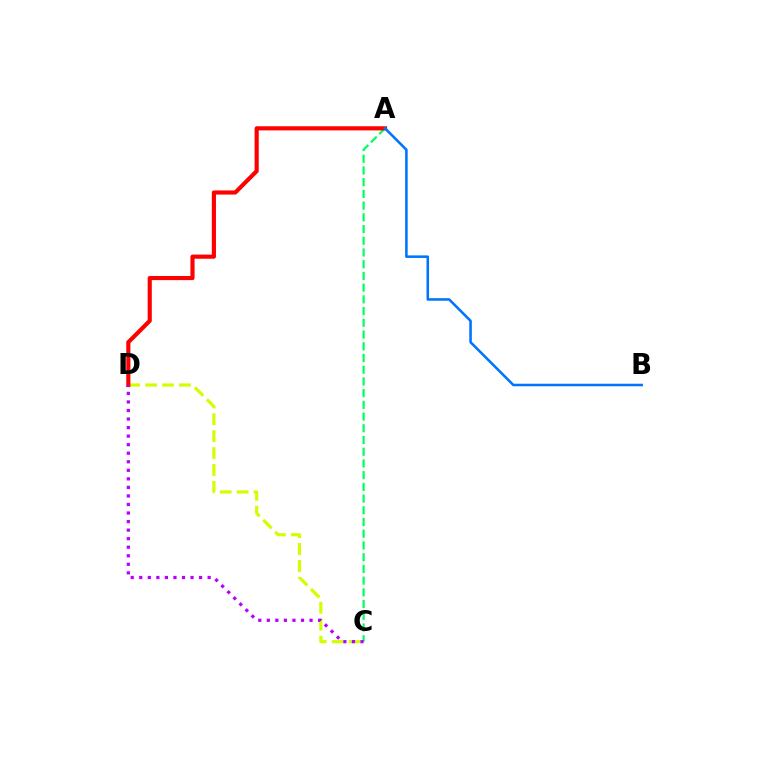{('A', 'C'): [{'color': '#00ff5c', 'line_style': 'dashed', 'thickness': 1.59}], ('C', 'D'): [{'color': '#d1ff00', 'line_style': 'dashed', 'thickness': 2.3}, {'color': '#b900ff', 'line_style': 'dotted', 'thickness': 2.32}], ('A', 'D'): [{'color': '#ff0000', 'line_style': 'solid', 'thickness': 2.98}], ('A', 'B'): [{'color': '#0074ff', 'line_style': 'solid', 'thickness': 1.84}]}